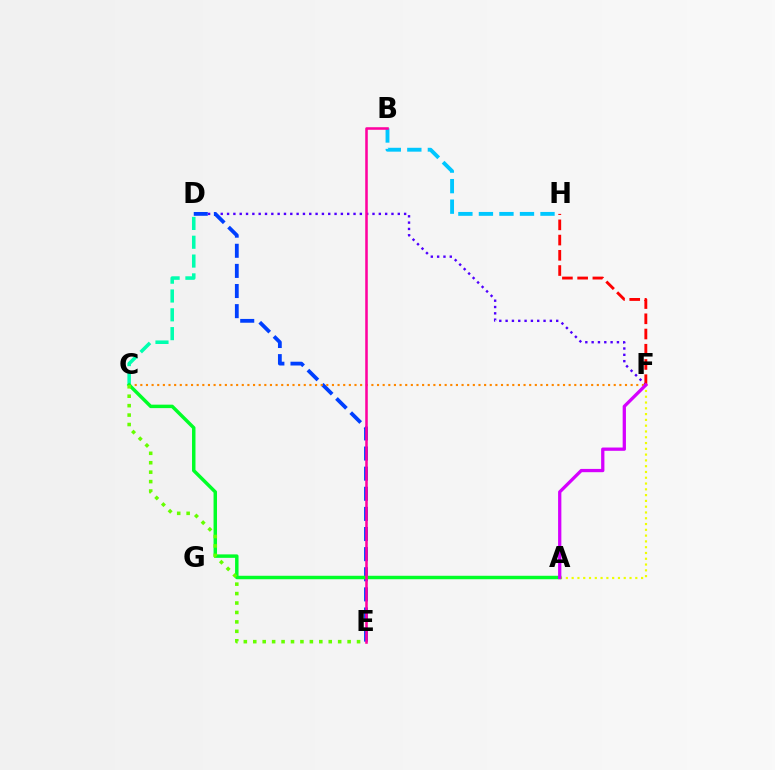{('D', 'F'): [{'color': '#4f00ff', 'line_style': 'dotted', 'thickness': 1.72}], ('C', 'D'): [{'color': '#00ffaf', 'line_style': 'dashed', 'thickness': 2.56}], ('D', 'E'): [{'color': '#003fff', 'line_style': 'dashed', 'thickness': 2.73}], ('C', 'F'): [{'color': '#ff8800', 'line_style': 'dotted', 'thickness': 1.53}], ('A', 'F'): [{'color': '#eeff00', 'line_style': 'dotted', 'thickness': 1.57}, {'color': '#d600ff', 'line_style': 'solid', 'thickness': 2.36}], ('B', 'H'): [{'color': '#00c7ff', 'line_style': 'dashed', 'thickness': 2.79}], ('A', 'C'): [{'color': '#00ff27', 'line_style': 'solid', 'thickness': 2.49}], ('C', 'E'): [{'color': '#66ff00', 'line_style': 'dotted', 'thickness': 2.56}], ('F', 'H'): [{'color': '#ff0000', 'line_style': 'dashed', 'thickness': 2.07}], ('B', 'E'): [{'color': '#ff00a0', 'line_style': 'solid', 'thickness': 1.84}]}